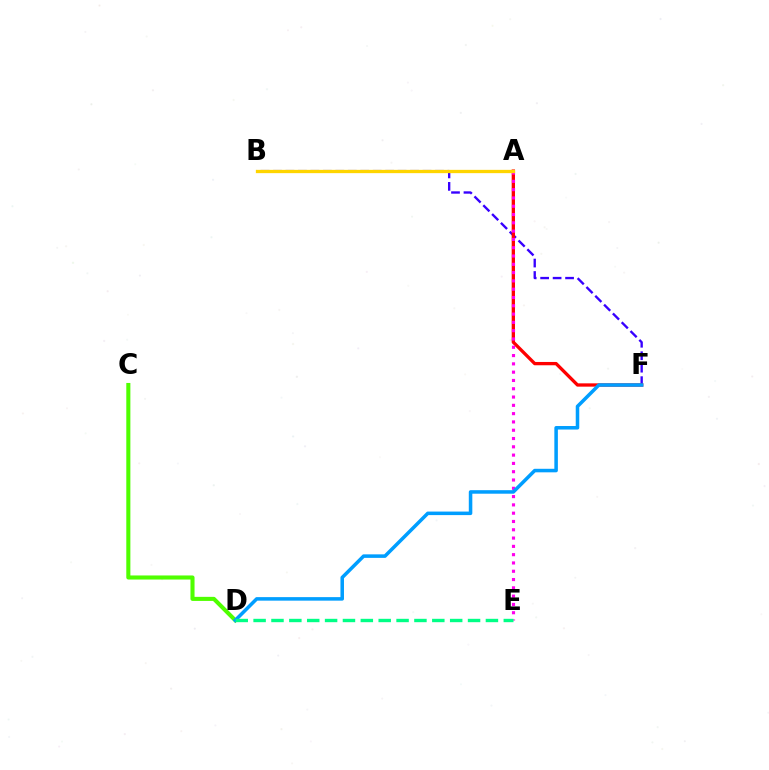{('B', 'F'): [{'color': '#3700ff', 'line_style': 'dashed', 'thickness': 1.69}], ('A', 'F'): [{'color': '#ff0000', 'line_style': 'solid', 'thickness': 2.38}], ('C', 'D'): [{'color': '#4fff00', 'line_style': 'solid', 'thickness': 2.93}], ('A', 'E'): [{'color': '#ff00ed', 'line_style': 'dotted', 'thickness': 2.25}], ('A', 'B'): [{'color': '#ffd500', 'line_style': 'solid', 'thickness': 2.37}], ('D', 'F'): [{'color': '#009eff', 'line_style': 'solid', 'thickness': 2.54}], ('D', 'E'): [{'color': '#00ff86', 'line_style': 'dashed', 'thickness': 2.43}]}